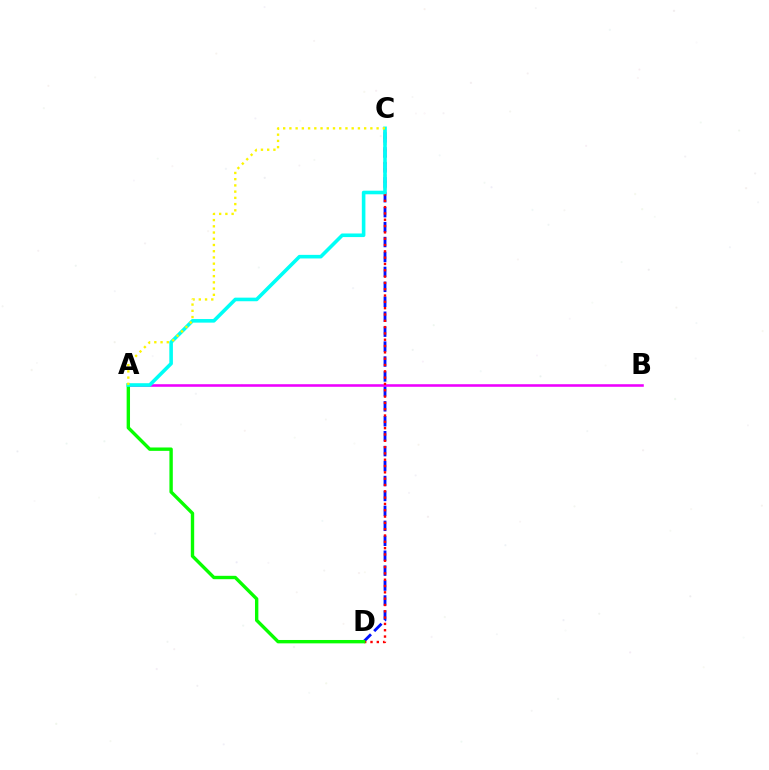{('C', 'D'): [{'color': '#0010ff', 'line_style': 'dashed', 'thickness': 2.03}, {'color': '#ff0000', 'line_style': 'dotted', 'thickness': 1.72}], ('A', 'B'): [{'color': '#ee00ff', 'line_style': 'solid', 'thickness': 1.86}], ('A', 'D'): [{'color': '#08ff00', 'line_style': 'solid', 'thickness': 2.43}], ('A', 'C'): [{'color': '#00fff6', 'line_style': 'solid', 'thickness': 2.59}, {'color': '#fcf500', 'line_style': 'dotted', 'thickness': 1.69}]}